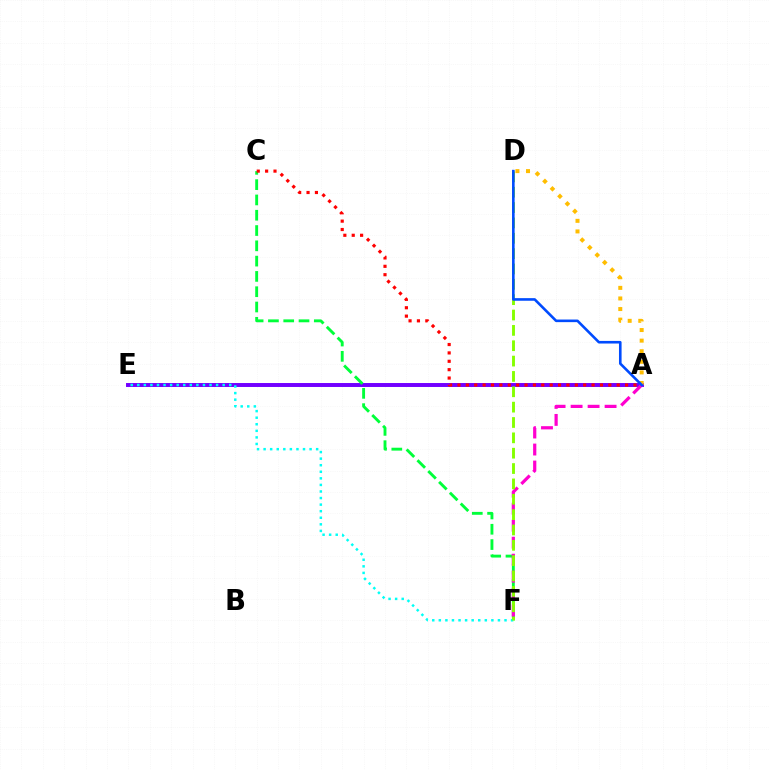{('A', 'E'): [{'color': '#7200ff', 'line_style': 'solid', 'thickness': 2.85}], ('C', 'F'): [{'color': '#00ff39', 'line_style': 'dashed', 'thickness': 2.08}], ('A', 'D'): [{'color': '#ffbd00', 'line_style': 'dotted', 'thickness': 2.88}, {'color': '#004bff', 'line_style': 'solid', 'thickness': 1.88}], ('A', 'F'): [{'color': '#ff00cf', 'line_style': 'dashed', 'thickness': 2.31}], ('A', 'C'): [{'color': '#ff0000', 'line_style': 'dotted', 'thickness': 2.28}], ('E', 'F'): [{'color': '#00fff6', 'line_style': 'dotted', 'thickness': 1.78}], ('D', 'F'): [{'color': '#84ff00', 'line_style': 'dashed', 'thickness': 2.09}]}